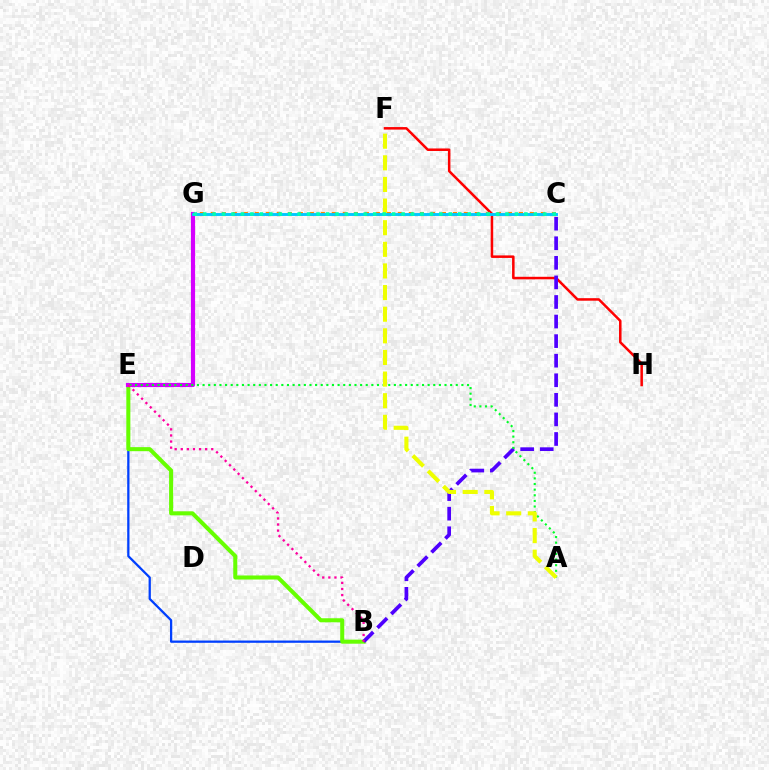{('F', 'H'): [{'color': '#ff0000', 'line_style': 'solid', 'thickness': 1.81}], ('B', 'E'): [{'color': '#003fff', 'line_style': 'solid', 'thickness': 1.63}, {'color': '#66ff00', 'line_style': 'solid', 'thickness': 2.91}, {'color': '#ff00a0', 'line_style': 'dotted', 'thickness': 1.66}], ('B', 'C'): [{'color': '#4f00ff', 'line_style': 'dashed', 'thickness': 2.66}], ('C', 'G'): [{'color': '#ff8800', 'line_style': 'dotted', 'thickness': 2.99}, {'color': '#00c7ff', 'line_style': 'solid', 'thickness': 2.08}, {'color': '#00ffaf', 'line_style': 'dotted', 'thickness': 2.57}], ('E', 'G'): [{'color': '#d600ff', 'line_style': 'solid', 'thickness': 3.0}], ('A', 'E'): [{'color': '#00ff27', 'line_style': 'dotted', 'thickness': 1.53}], ('A', 'F'): [{'color': '#eeff00', 'line_style': 'dashed', 'thickness': 2.94}]}